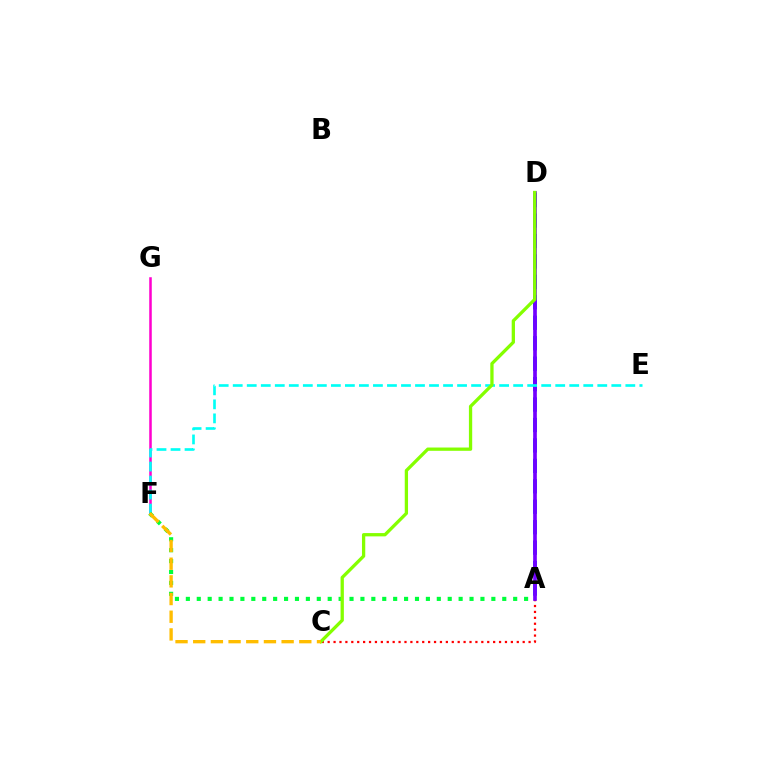{('A', 'C'): [{'color': '#ff0000', 'line_style': 'dotted', 'thickness': 1.61}], ('A', 'D'): [{'color': '#004bff', 'line_style': 'dashed', 'thickness': 2.78}, {'color': '#7200ff', 'line_style': 'solid', 'thickness': 2.64}], ('F', 'G'): [{'color': '#ff00cf', 'line_style': 'solid', 'thickness': 1.83}], ('E', 'F'): [{'color': '#00fff6', 'line_style': 'dashed', 'thickness': 1.9}], ('A', 'F'): [{'color': '#00ff39', 'line_style': 'dotted', 'thickness': 2.96}], ('C', 'D'): [{'color': '#84ff00', 'line_style': 'solid', 'thickness': 2.37}], ('C', 'F'): [{'color': '#ffbd00', 'line_style': 'dashed', 'thickness': 2.4}]}